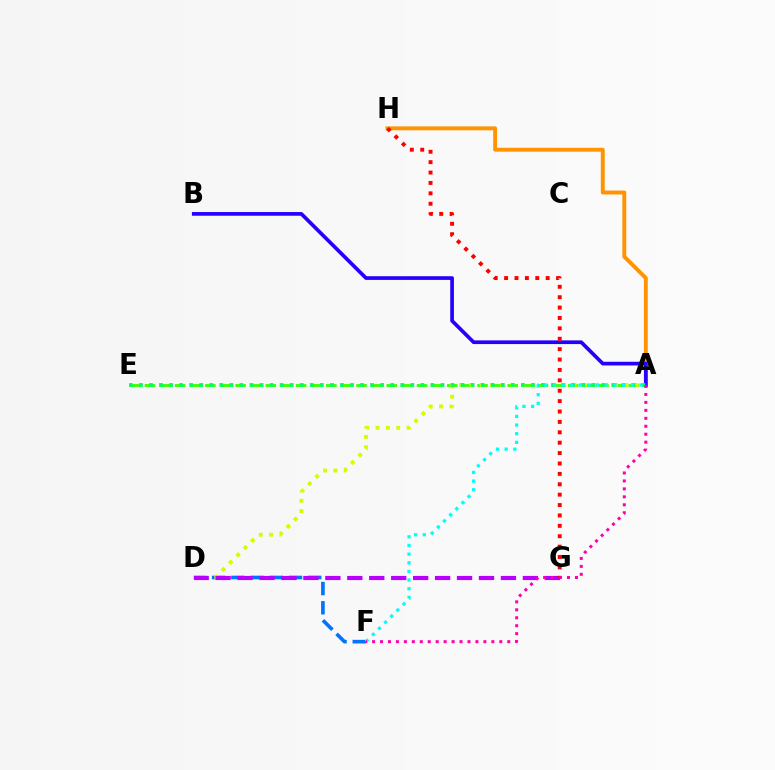{('D', 'F'): [{'color': '#0074ff', 'line_style': 'dashed', 'thickness': 2.61}], ('A', 'E'): [{'color': '#3dff00', 'line_style': 'dashed', 'thickness': 2.05}, {'color': '#00ff5c', 'line_style': 'dotted', 'thickness': 2.73}], ('A', 'H'): [{'color': '#ff9400', 'line_style': 'solid', 'thickness': 2.82}], ('A', 'D'): [{'color': '#d1ff00', 'line_style': 'dotted', 'thickness': 2.81}], ('A', 'B'): [{'color': '#2500ff', 'line_style': 'solid', 'thickness': 2.66}], ('D', 'G'): [{'color': '#b900ff', 'line_style': 'dashed', 'thickness': 2.98}], ('A', 'F'): [{'color': '#00fff6', 'line_style': 'dotted', 'thickness': 2.35}, {'color': '#ff00ac', 'line_style': 'dotted', 'thickness': 2.16}], ('G', 'H'): [{'color': '#ff0000', 'line_style': 'dotted', 'thickness': 2.82}]}